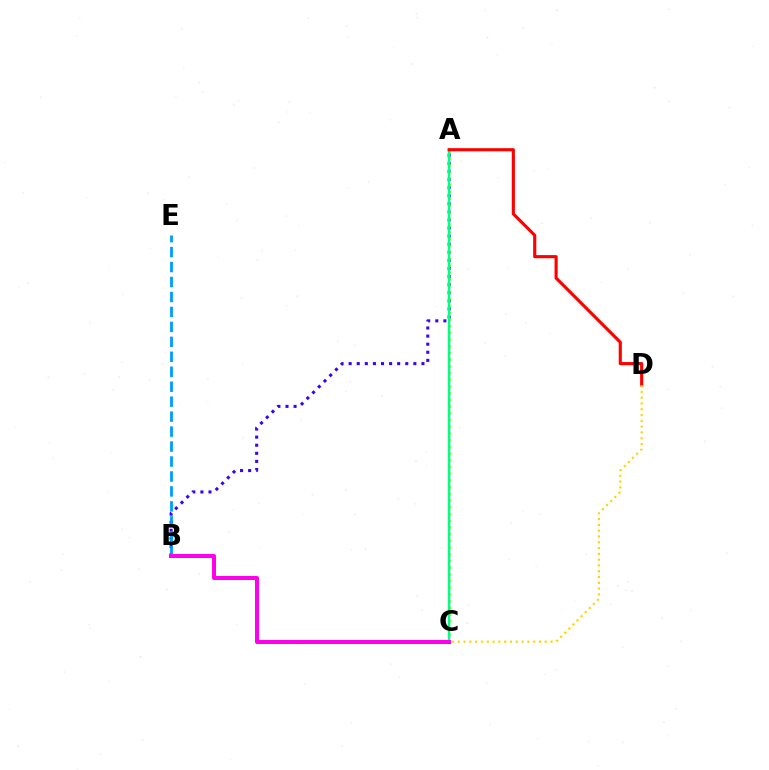{('A', 'B'): [{'color': '#3700ff', 'line_style': 'dotted', 'thickness': 2.2}], ('A', 'C'): [{'color': '#4fff00', 'line_style': 'dotted', 'thickness': 1.82}, {'color': '#00ff86', 'line_style': 'solid', 'thickness': 1.77}], ('A', 'D'): [{'color': '#ff0000', 'line_style': 'solid', 'thickness': 2.25}], ('C', 'D'): [{'color': '#ffd500', 'line_style': 'dotted', 'thickness': 1.57}], ('B', 'E'): [{'color': '#009eff', 'line_style': 'dashed', 'thickness': 2.03}], ('B', 'C'): [{'color': '#ff00ed', 'line_style': 'solid', 'thickness': 2.88}]}